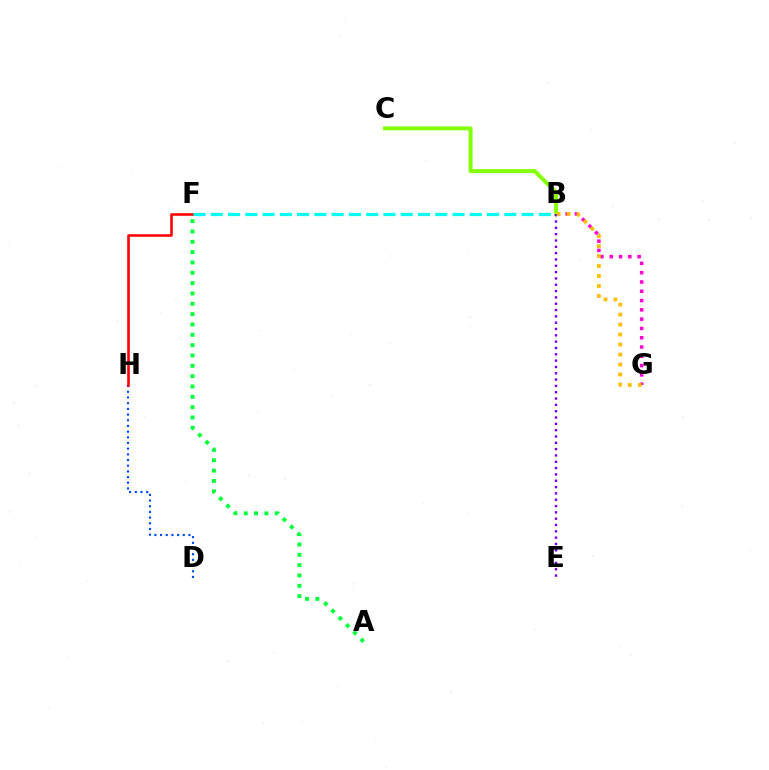{('D', 'H'): [{'color': '#004bff', 'line_style': 'dotted', 'thickness': 1.54}], ('F', 'H'): [{'color': '#ff0000', 'line_style': 'solid', 'thickness': 1.86}], ('B', 'G'): [{'color': '#ff00cf', 'line_style': 'dotted', 'thickness': 2.52}, {'color': '#ffbd00', 'line_style': 'dotted', 'thickness': 2.71}], ('A', 'F'): [{'color': '#00ff39', 'line_style': 'dotted', 'thickness': 2.81}], ('B', 'F'): [{'color': '#00fff6', 'line_style': 'dashed', 'thickness': 2.35}], ('B', 'C'): [{'color': '#84ff00', 'line_style': 'solid', 'thickness': 2.84}], ('B', 'E'): [{'color': '#7200ff', 'line_style': 'dotted', 'thickness': 1.72}]}